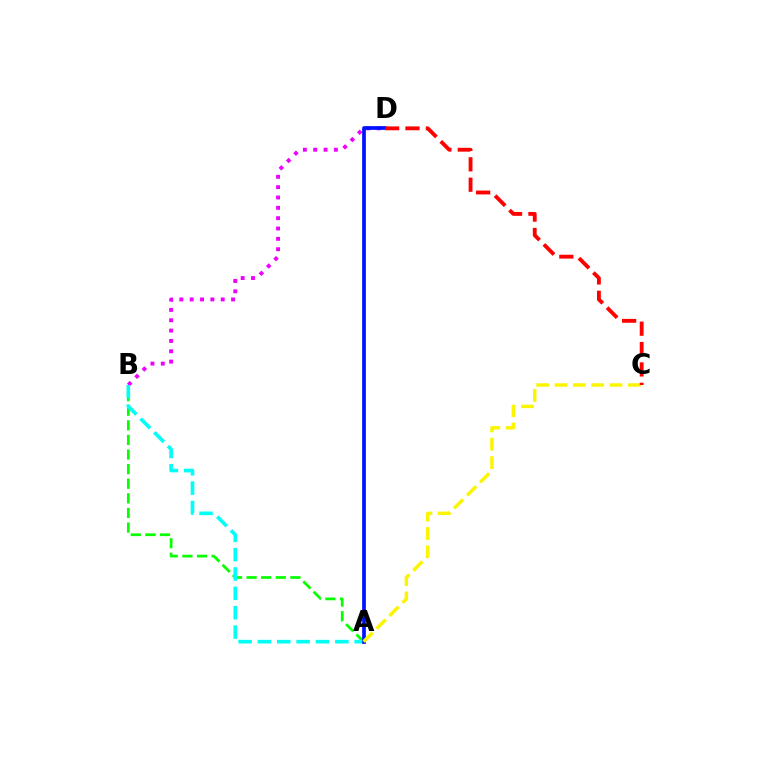{('B', 'D'): [{'color': '#ee00ff', 'line_style': 'dotted', 'thickness': 2.81}], ('A', 'B'): [{'color': '#08ff00', 'line_style': 'dashed', 'thickness': 1.98}, {'color': '#00fff6', 'line_style': 'dashed', 'thickness': 2.63}], ('A', 'D'): [{'color': '#0010ff', 'line_style': 'solid', 'thickness': 2.67}], ('A', 'C'): [{'color': '#fcf500', 'line_style': 'dashed', 'thickness': 2.49}], ('C', 'D'): [{'color': '#ff0000', 'line_style': 'dashed', 'thickness': 2.77}]}